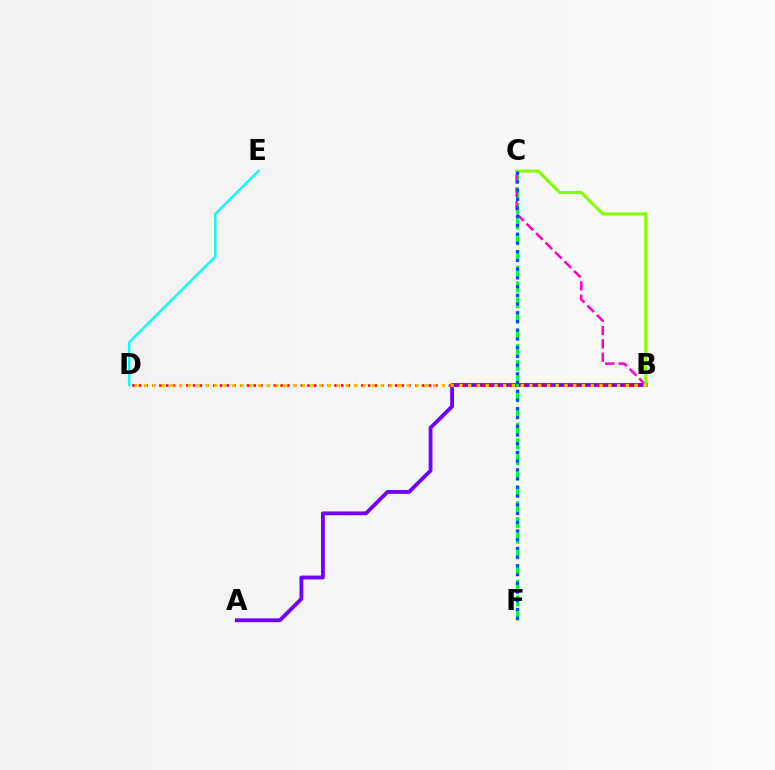{('A', 'B'): [{'color': '#7200ff', 'line_style': 'solid', 'thickness': 2.76}], ('B', 'D'): [{'color': '#ff0000', 'line_style': 'dotted', 'thickness': 1.83}, {'color': '#ffbd00', 'line_style': 'dotted', 'thickness': 2.38}], ('C', 'F'): [{'color': '#00ff39', 'line_style': 'dashed', 'thickness': 2.13}, {'color': '#004bff', 'line_style': 'dotted', 'thickness': 2.37}], ('B', 'C'): [{'color': '#ff00cf', 'line_style': 'dashed', 'thickness': 1.82}, {'color': '#84ff00', 'line_style': 'solid', 'thickness': 2.22}], ('D', 'E'): [{'color': '#00fff6', 'line_style': 'solid', 'thickness': 1.7}]}